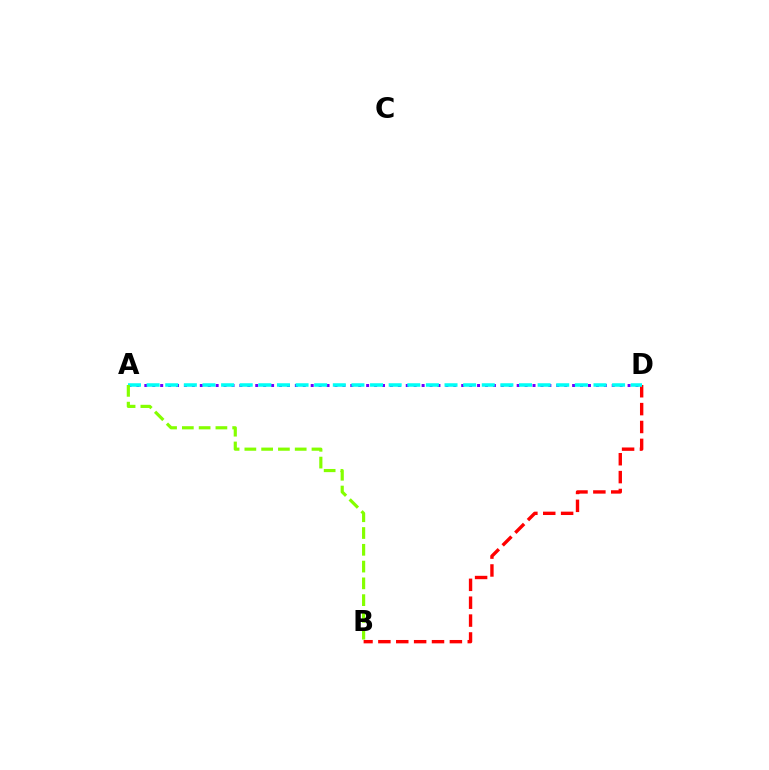{('A', 'D'): [{'color': '#7200ff', 'line_style': 'dotted', 'thickness': 2.15}, {'color': '#00fff6', 'line_style': 'dashed', 'thickness': 2.53}], ('B', 'D'): [{'color': '#ff0000', 'line_style': 'dashed', 'thickness': 2.43}], ('A', 'B'): [{'color': '#84ff00', 'line_style': 'dashed', 'thickness': 2.28}]}